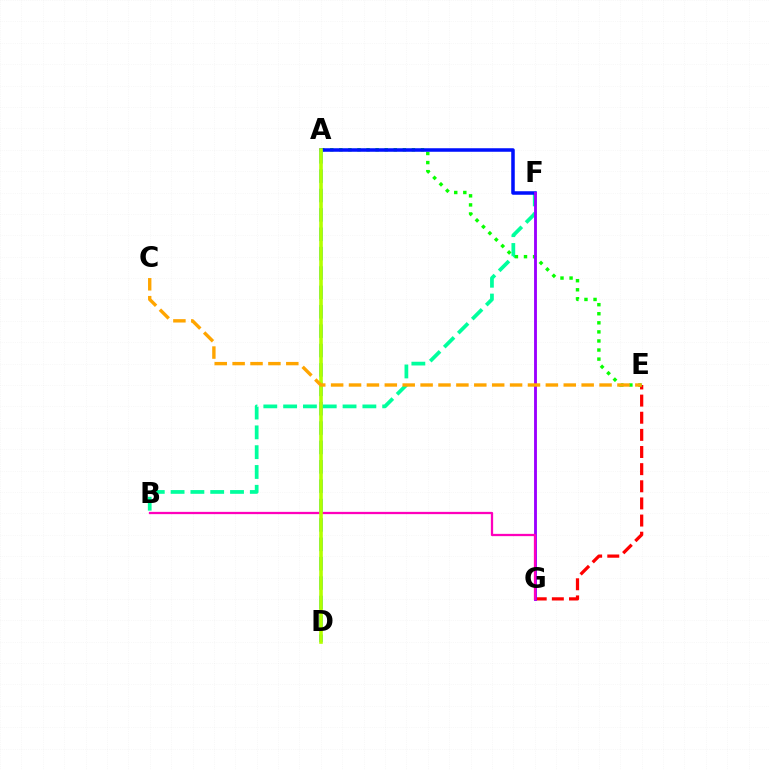{('E', 'G'): [{'color': '#ff0000', 'line_style': 'dashed', 'thickness': 2.33}], ('B', 'F'): [{'color': '#00ff9d', 'line_style': 'dashed', 'thickness': 2.69}], ('A', 'E'): [{'color': '#08ff00', 'line_style': 'dotted', 'thickness': 2.46}], ('A', 'F'): [{'color': '#0010ff', 'line_style': 'solid', 'thickness': 2.54}], ('F', 'G'): [{'color': '#9b00ff', 'line_style': 'solid', 'thickness': 2.06}], ('B', 'G'): [{'color': '#ff00bd', 'line_style': 'solid', 'thickness': 1.63}], ('A', 'D'): [{'color': '#00b5ff', 'line_style': 'dashed', 'thickness': 2.63}, {'color': '#b3ff00', 'line_style': 'solid', 'thickness': 2.6}], ('C', 'E'): [{'color': '#ffa500', 'line_style': 'dashed', 'thickness': 2.43}]}